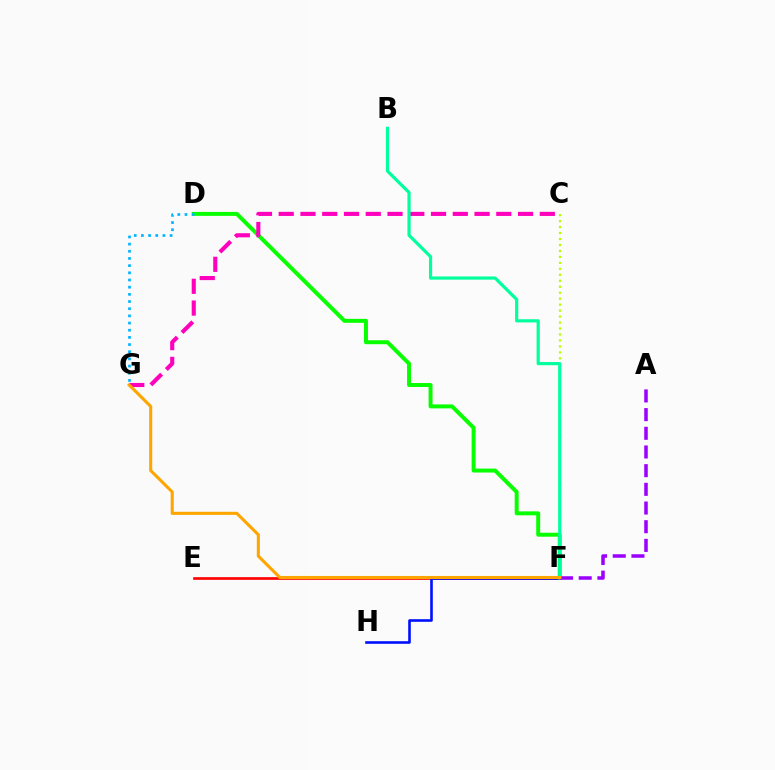{('E', 'F'): [{'color': '#ff0000', 'line_style': 'solid', 'thickness': 1.91}], ('F', 'H'): [{'color': '#0010ff', 'line_style': 'solid', 'thickness': 1.88}], ('D', 'F'): [{'color': '#08ff00', 'line_style': 'solid', 'thickness': 2.85}], ('A', 'F'): [{'color': '#9b00ff', 'line_style': 'dashed', 'thickness': 2.54}], ('C', 'F'): [{'color': '#b3ff00', 'line_style': 'dotted', 'thickness': 1.62}], ('C', 'G'): [{'color': '#ff00bd', 'line_style': 'dashed', 'thickness': 2.96}], ('D', 'G'): [{'color': '#00b5ff', 'line_style': 'dotted', 'thickness': 1.95}], ('B', 'F'): [{'color': '#00ff9d', 'line_style': 'solid', 'thickness': 2.28}], ('F', 'G'): [{'color': '#ffa500', 'line_style': 'solid', 'thickness': 2.21}]}